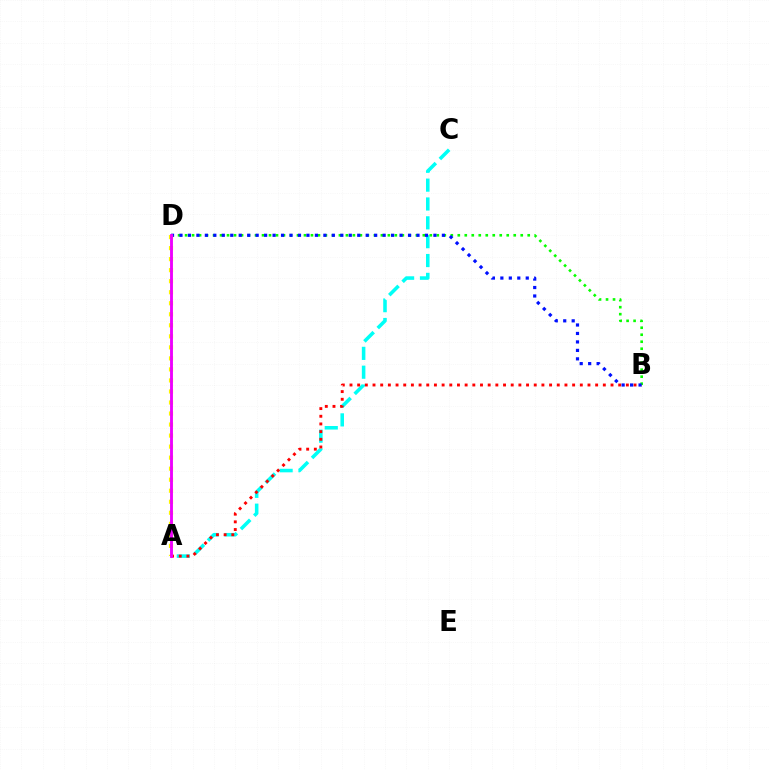{('A', 'C'): [{'color': '#00fff6', 'line_style': 'dashed', 'thickness': 2.56}], ('A', 'B'): [{'color': '#ff0000', 'line_style': 'dotted', 'thickness': 2.09}], ('B', 'D'): [{'color': '#08ff00', 'line_style': 'dotted', 'thickness': 1.9}, {'color': '#0010ff', 'line_style': 'dotted', 'thickness': 2.3}], ('A', 'D'): [{'color': '#fcf500', 'line_style': 'dotted', 'thickness': 3.0}, {'color': '#ee00ff', 'line_style': 'solid', 'thickness': 2.07}]}